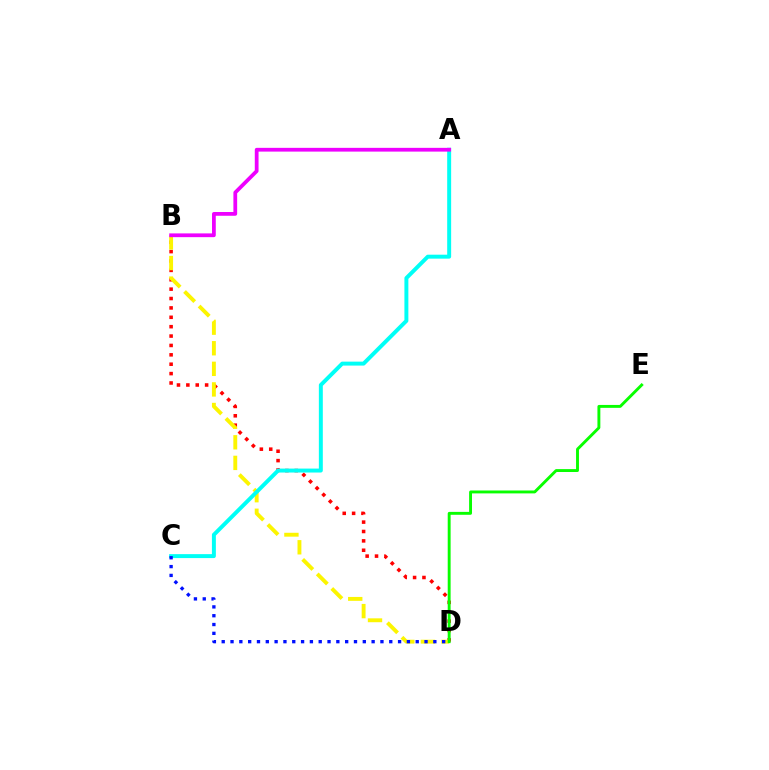{('B', 'D'): [{'color': '#ff0000', 'line_style': 'dotted', 'thickness': 2.55}, {'color': '#fcf500', 'line_style': 'dashed', 'thickness': 2.8}], ('D', 'E'): [{'color': '#08ff00', 'line_style': 'solid', 'thickness': 2.09}], ('A', 'C'): [{'color': '#00fff6', 'line_style': 'solid', 'thickness': 2.85}], ('A', 'B'): [{'color': '#ee00ff', 'line_style': 'solid', 'thickness': 2.71}], ('C', 'D'): [{'color': '#0010ff', 'line_style': 'dotted', 'thickness': 2.4}]}